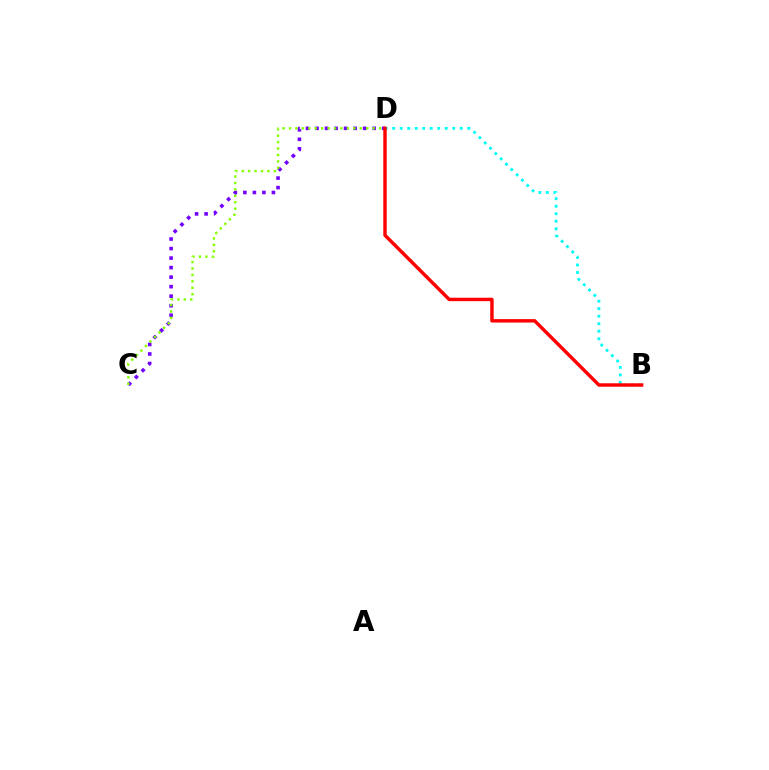{('C', 'D'): [{'color': '#7200ff', 'line_style': 'dotted', 'thickness': 2.59}, {'color': '#84ff00', 'line_style': 'dotted', 'thickness': 1.75}], ('B', 'D'): [{'color': '#00fff6', 'line_style': 'dotted', 'thickness': 2.04}, {'color': '#ff0000', 'line_style': 'solid', 'thickness': 2.47}]}